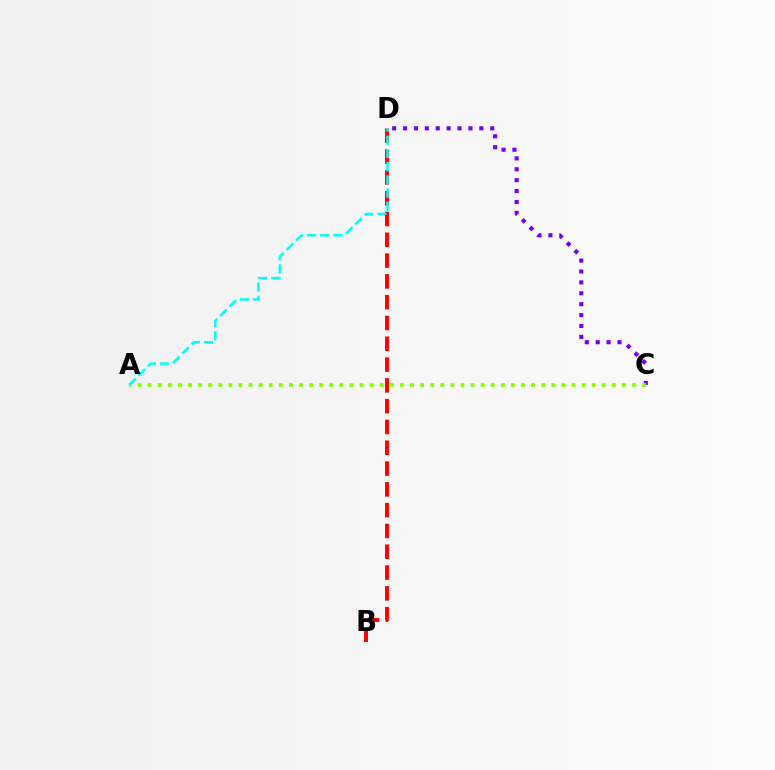{('C', 'D'): [{'color': '#7200ff', 'line_style': 'dotted', 'thickness': 2.96}], ('B', 'D'): [{'color': '#ff0000', 'line_style': 'dashed', 'thickness': 2.83}], ('A', 'C'): [{'color': '#84ff00', 'line_style': 'dotted', 'thickness': 2.74}], ('A', 'D'): [{'color': '#00fff6', 'line_style': 'dashed', 'thickness': 1.79}]}